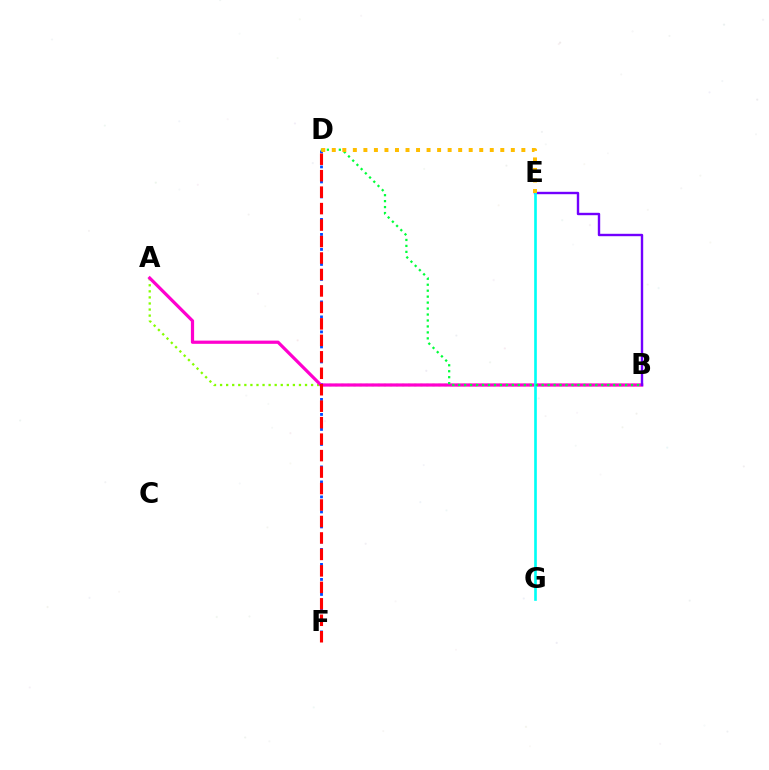{('A', 'B'): [{'color': '#84ff00', 'line_style': 'dotted', 'thickness': 1.65}, {'color': '#ff00cf', 'line_style': 'solid', 'thickness': 2.31}], ('D', 'F'): [{'color': '#004bff', 'line_style': 'dotted', 'thickness': 2.04}, {'color': '#ff0000', 'line_style': 'dashed', 'thickness': 2.24}], ('B', 'E'): [{'color': '#7200ff', 'line_style': 'solid', 'thickness': 1.73}], ('E', 'G'): [{'color': '#00fff6', 'line_style': 'solid', 'thickness': 1.91}], ('B', 'D'): [{'color': '#00ff39', 'line_style': 'dotted', 'thickness': 1.62}], ('D', 'E'): [{'color': '#ffbd00', 'line_style': 'dotted', 'thickness': 2.86}]}